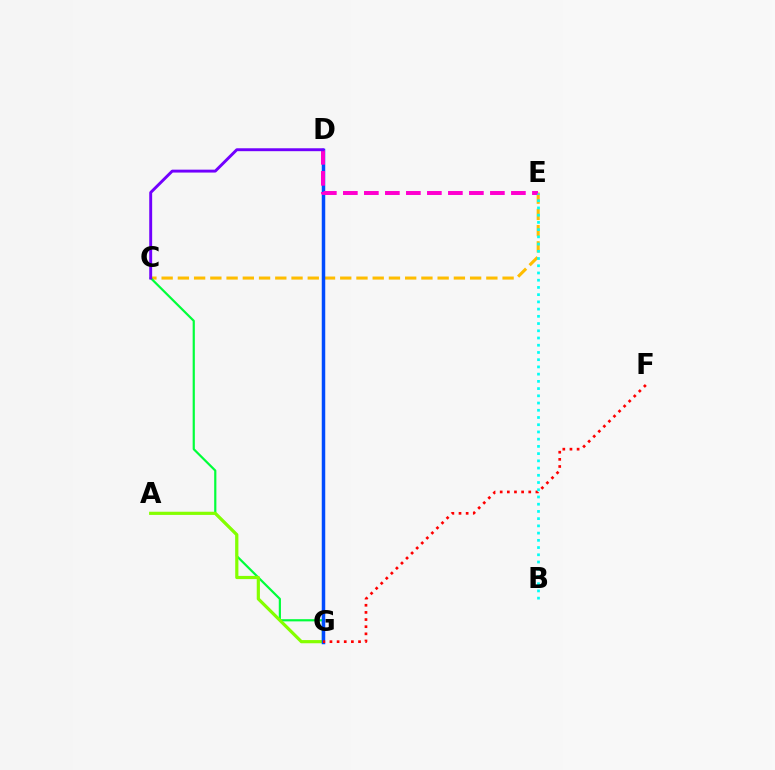{('C', 'E'): [{'color': '#ffbd00', 'line_style': 'dashed', 'thickness': 2.21}], ('C', 'G'): [{'color': '#00ff39', 'line_style': 'solid', 'thickness': 1.58}], ('A', 'G'): [{'color': '#84ff00', 'line_style': 'solid', 'thickness': 2.29}], ('D', 'G'): [{'color': '#004bff', 'line_style': 'solid', 'thickness': 2.51}], ('D', 'E'): [{'color': '#ff00cf', 'line_style': 'dashed', 'thickness': 2.85}], ('C', 'D'): [{'color': '#7200ff', 'line_style': 'solid', 'thickness': 2.1}], ('F', 'G'): [{'color': '#ff0000', 'line_style': 'dotted', 'thickness': 1.94}], ('B', 'E'): [{'color': '#00fff6', 'line_style': 'dotted', 'thickness': 1.96}]}